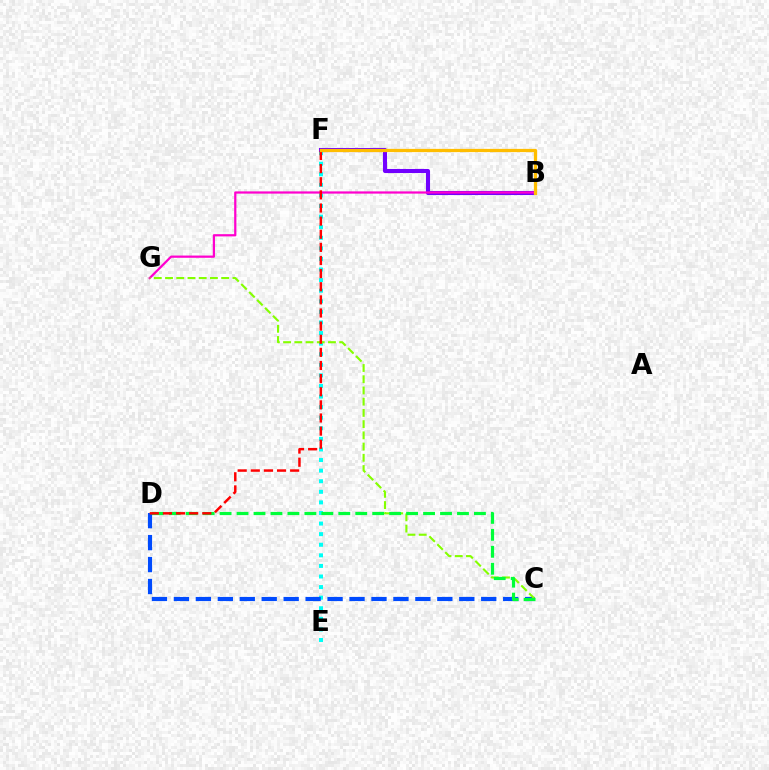{('E', 'F'): [{'color': '#00fff6', 'line_style': 'dotted', 'thickness': 2.88}], ('B', 'F'): [{'color': '#7200ff', 'line_style': 'solid', 'thickness': 2.94}, {'color': '#ffbd00', 'line_style': 'solid', 'thickness': 2.33}], ('B', 'G'): [{'color': '#ff00cf', 'line_style': 'solid', 'thickness': 1.61}], ('C', 'D'): [{'color': '#004bff', 'line_style': 'dashed', 'thickness': 2.98}, {'color': '#00ff39', 'line_style': 'dashed', 'thickness': 2.3}], ('C', 'G'): [{'color': '#84ff00', 'line_style': 'dashed', 'thickness': 1.52}], ('D', 'F'): [{'color': '#ff0000', 'line_style': 'dashed', 'thickness': 1.78}]}